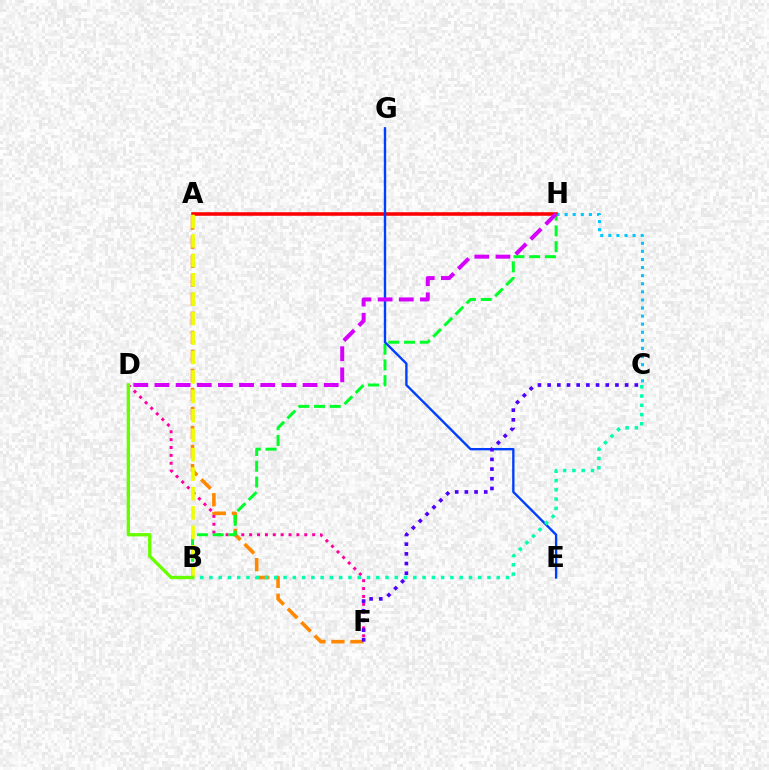{('C', 'H'): [{'color': '#00c7ff', 'line_style': 'dotted', 'thickness': 2.2}], ('A', 'F'): [{'color': '#ff8800', 'line_style': 'dashed', 'thickness': 2.59}], ('D', 'F'): [{'color': '#ff00a0', 'line_style': 'dotted', 'thickness': 2.14}], ('A', 'H'): [{'color': '#ff0000', 'line_style': 'solid', 'thickness': 2.56}], ('B', 'H'): [{'color': '#00ff27', 'line_style': 'dashed', 'thickness': 2.14}], ('A', 'B'): [{'color': '#eeff00', 'line_style': 'dashed', 'thickness': 2.64}], ('E', 'G'): [{'color': '#003fff', 'line_style': 'solid', 'thickness': 1.7}], ('D', 'H'): [{'color': '#d600ff', 'line_style': 'dashed', 'thickness': 2.87}], ('C', 'F'): [{'color': '#4f00ff', 'line_style': 'dotted', 'thickness': 2.63}], ('B', 'C'): [{'color': '#00ffaf', 'line_style': 'dotted', 'thickness': 2.52}], ('B', 'D'): [{'color': '#66ff00', 'line_style': 'solid', 'thickness': 2.39}]}